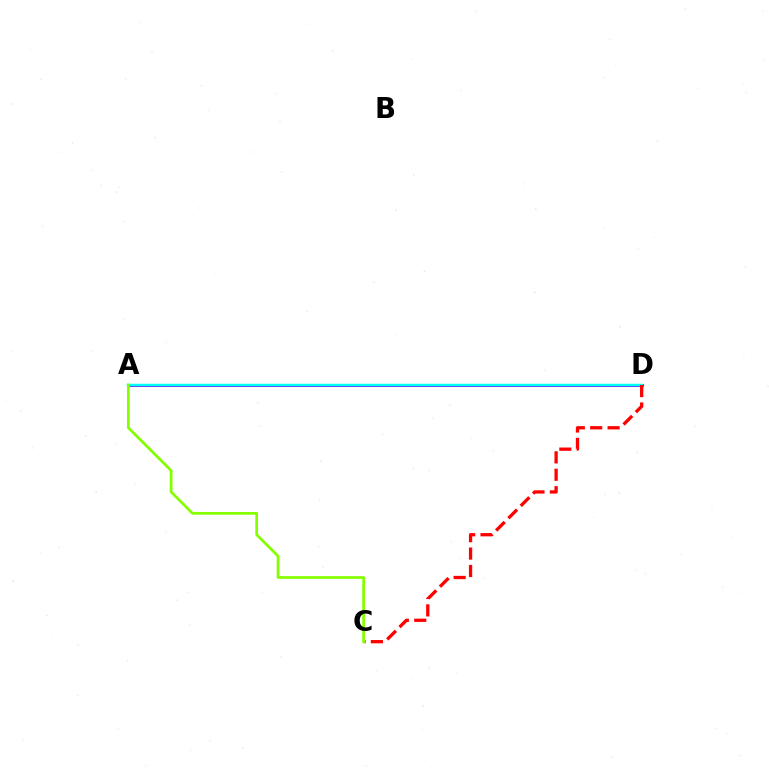{('A', 'D'): [{'color': '#7200ff', 'line_style': 'solid', 'thickness': 2.02}, {'color': '#00fff6', 'line_style': 'solid', 'thickness': 1.8}], ('C', 'D'): [{'color': '#ff0000', 'line_style': 'dashed', 'thickness': 2.37}], ('A', 'C'): [{'color': '#84ff00', 'line_style': 'solid', 'thickness': 1.97}]}